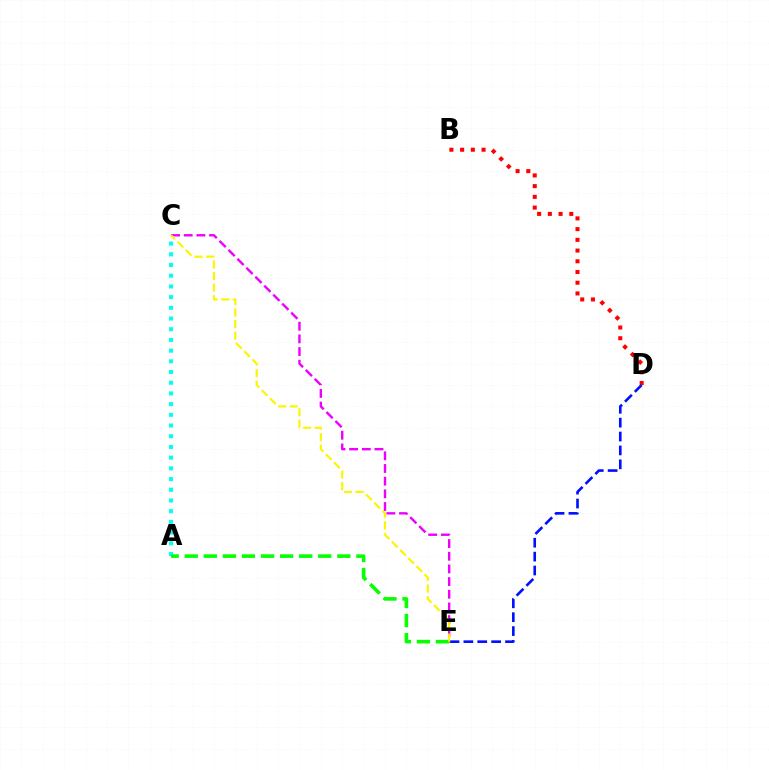{('B', 'D'): [{'color': '#ff0000', 'line_style': 'dotted', 'thickness': 2.91}], ('D', 'E'): [{'color': '#0010ff', 'line_style': 'dashed', 'thickness': 1.89}], ('C', 'E'): [{'color': '#ee00ff', 'line_style': 'dashed', 'thickness': 1.72}, {'color': '#fcf500', 'line_style': 'dashed', 'thickness': 1.57}], ('A', 'C'): [{'color': '#00fff6', 'line_style': 'dotted', 'thickness': 2.91}], ('A', 'E'): [{'color': '#08ff00', 'line_style': 'dashed', 'thickness': 2.59}]}